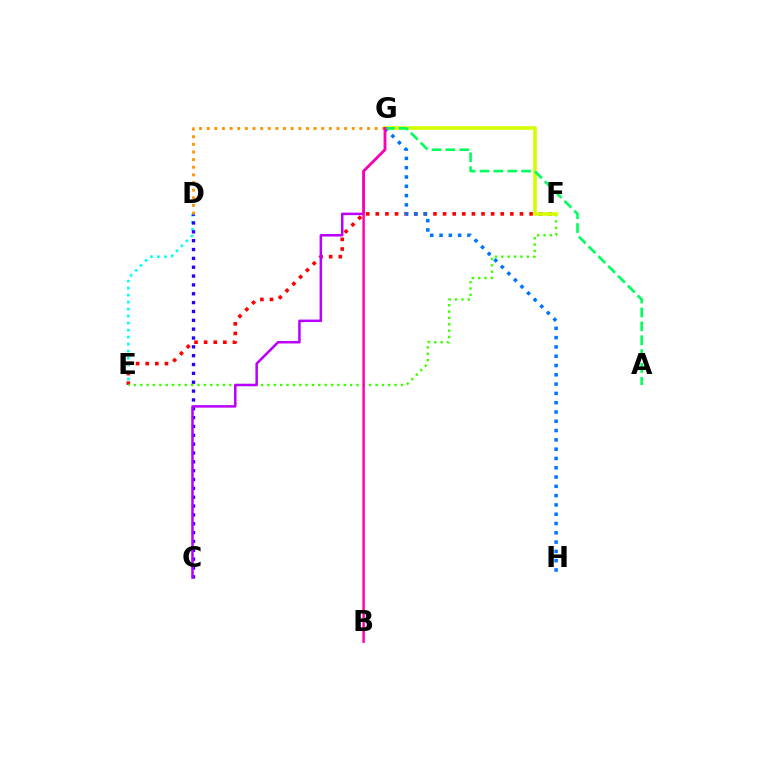{('E', 'F'): [{'color': '#ff0000', 'line_style': 'dotted', 'thickness': 2.61}, {'color': '#3dff00', 'line_style': 'dotted', 'thickness': 1.73}], ('F', 'G'): [{'color': '#d1ff00', 'line_style': 'solid', 'thickness': 2.6}], ('D', 'E'): [{'color': '#00fff6', 'line_style': 'dotted', 'thickness': 1.9}], ('G', 'H'): [{'color': '#0074ff', 'line_style': 'dotted', 'thickness': 2.53}], ('A', 'G'): [{'color': '#00ff5c', 'line_style': 'dashed', 'thickness': 1.88}], ('D', 'G'): [{'color': '#ff9400', 'line_style': 'dotted', 'thickness': 2.07}], ('C', 'D'): [{'color': '#2500ff', 'line_style': 'dotted', 'thickness': 2.4}], ('C', 'G'): [{'color': '#b900ff', 'line_style': 'solid', 'thickness': 1.81}], ('B', 'G'): [{'color': '#ff00ac', 'line_style': 'solid', 'thickness': 1.76}]}